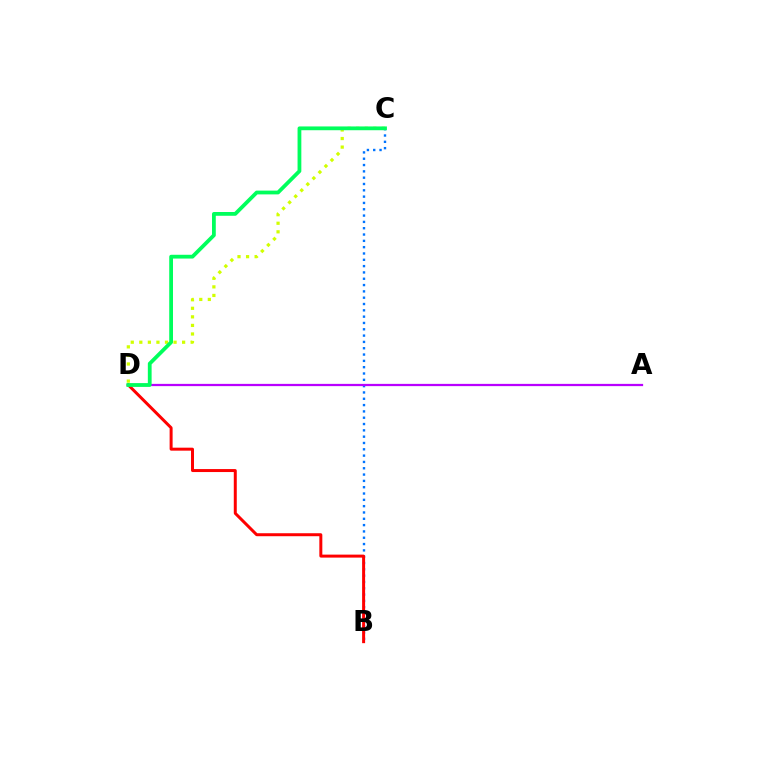{('C', 'D'): [{'color': '#d1ff00', 'line_style': 'dotted', 'thickness': 2.33}, {'color': '#00ff5c', 'line_style': 'solid', 'thickness': 2.72}], ('B', 'C'): [{'color': '#0074ff', 'line_style': 'dotted', 'thickness': 1.72}], ('A', 'D'): [{'color': '#b900ff', 'line_style': 'solid', 'thickness': 1.62}], ('B', 'D'): [{'color': '#ff0000', 'line_style': 'solid', 'thickness': 2.15}]}